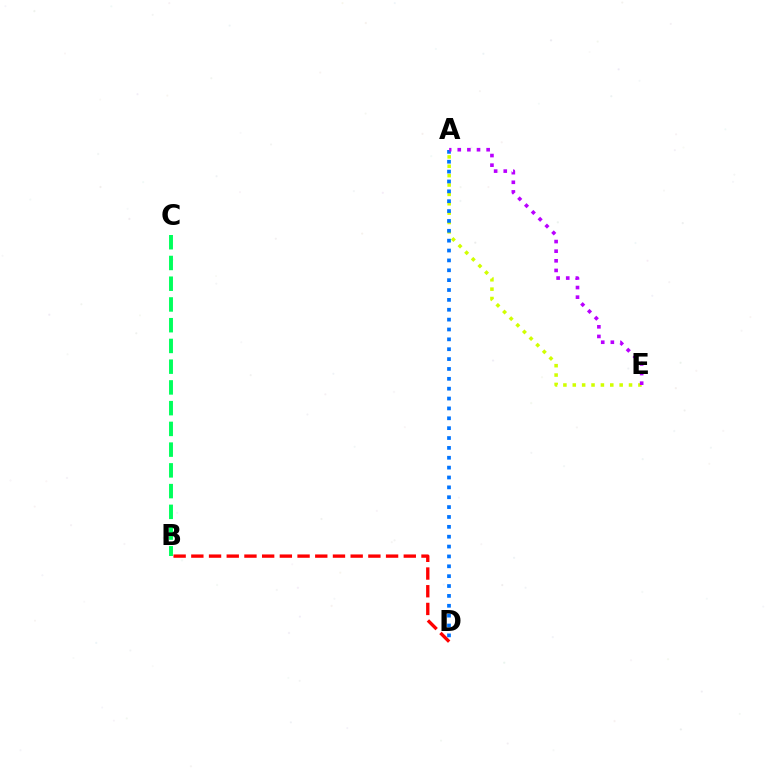{('A', 'E'): [{'color': '#d1ff00', 'line_style': 'dotted', 'thickness': 2.55}, {'color': '#b900ff', 'line_style': 'dotted', 'thickness': 2.62}], ('B', 'D'): [{'color': '#ff0000', 'line_style': 'dashed', 'thickness': 2.41}], ('A', 'D'): [{'color': '#0074ff', 'line_style': 'dotted', 'thickness': 2.68}], ('B', 'C'): [{'color': '#00ff5c', 'line_style': 'dashed', 'thickness': 2.82}]}